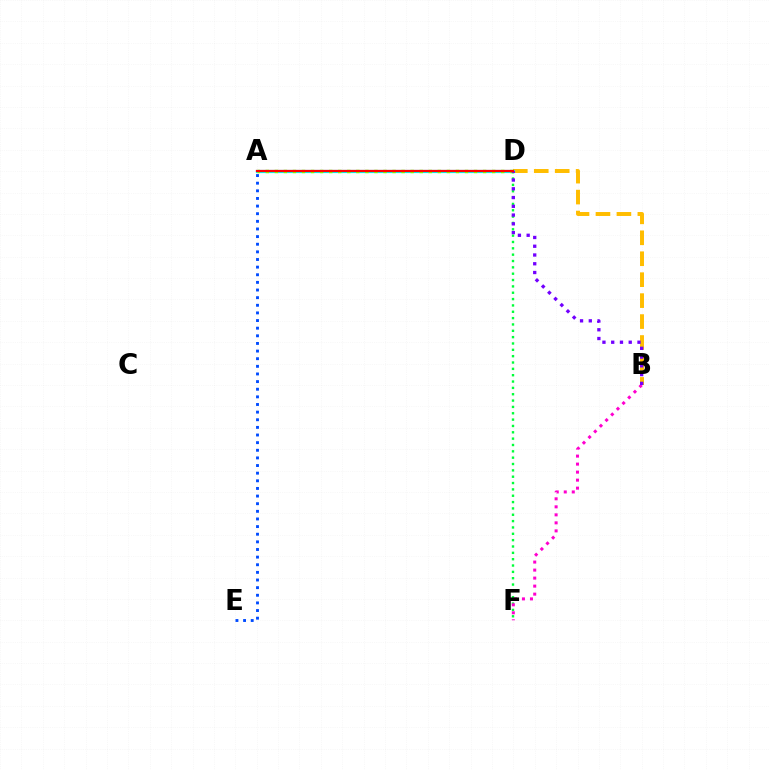{('B', 'D'): [{'color': '#ffbd00', 'line_style': 'dashed', 'thickness': 2.85}, {'color': '#7200ff', 'line_style': 'dotted', 'thickness': 2.38}], ('D', 'F'): [{'color': '#00ff39', 'line_style': 'dotted', 'thickness': 1.72}], ('A', 'D'): [{'color': '#00fff6', 'line_style': 'solid', 'thickness': 2.29}, {'color': '#84ff00', 'line_style': 'dotted', 'thickness': 2.46}, {'color': '#ff0000', 'line_style': 'solid', 'thickness': 1.61}], ('B', 'F'): [{'color': '#ff00cf', 'line_style': 'dotted', 'thickness': 2.18}], ('A', 'E'): [{'color': '#004bff', 'line_style': 'dotted', 'thickness': 2.07}]}